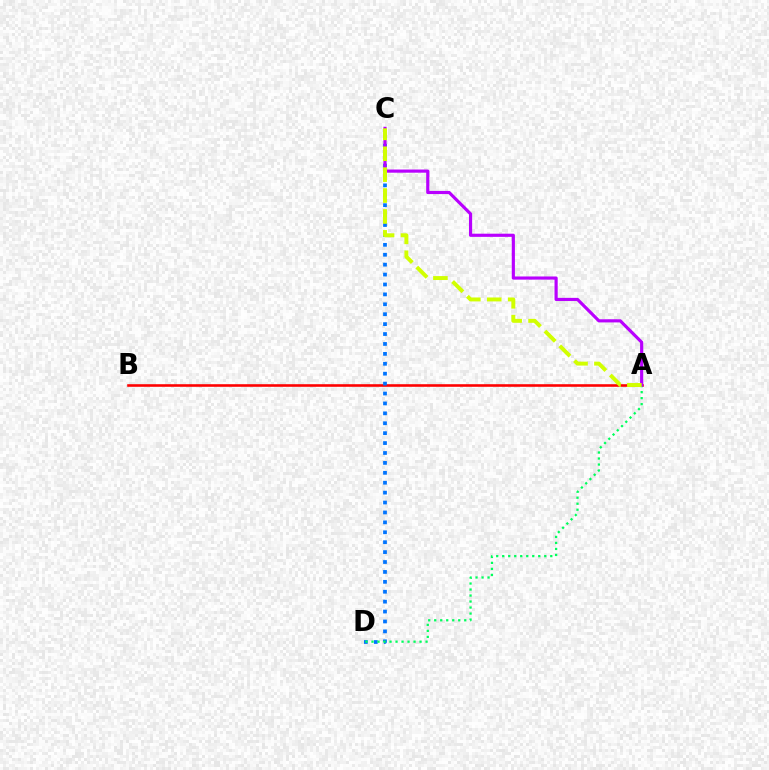{('A', 'B'): [{'color': '#ff0000', 'line_style': 'solid', 'thickness': 1.87}], ('C', 'D'): [{'color': '#0074ff', 'line_style': 'dotted', 'thickness': 2.69}], ('A', 'D'): [{'color': '#00ff5c', 'line_style': 'dotted', 'thickness': 1.63}], ('A', 'C'): [{'color': '#b900ff', 'line_style': 'solid', 'thickness': 2.28}, {'color': '#d1ff00', 'line_style': 'dashed', 'thickness': 2.84}]}